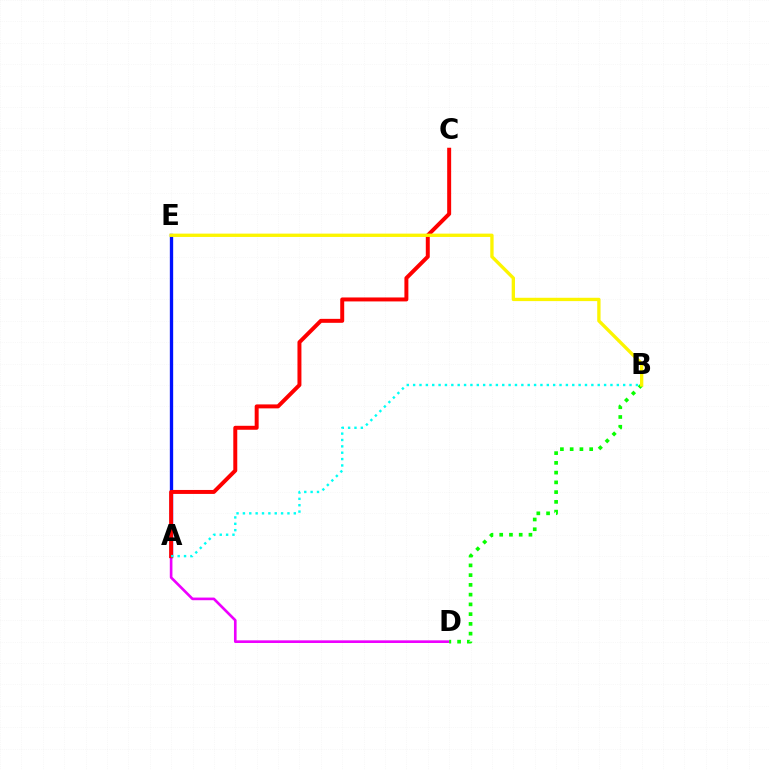{('A', 'D'): [{'color': '#ee00ff', 'line_style': 'solid', 'thickness': 1.9}], ('A', 'E'): [{'color': '#0010ff', 'line_style': 'solid', 'thickness': 2.4}], ('A', 'C'): [{'color': '#ff0000', 'line_style': 'solid', 'thickness': 2.85}], ('A', 'B'): [{'color': '#00fff6', 'line_style': 'dotted', 'thickness': 1.73}], ('B', 'D'): [{'color': '#08ff00', 'line_style': 'dotted', 'thickness': 2.65}], ('B', 'E'): [{'color': '#fcf500', 'line_style': 'solid', 'thickness': 2.39}]}